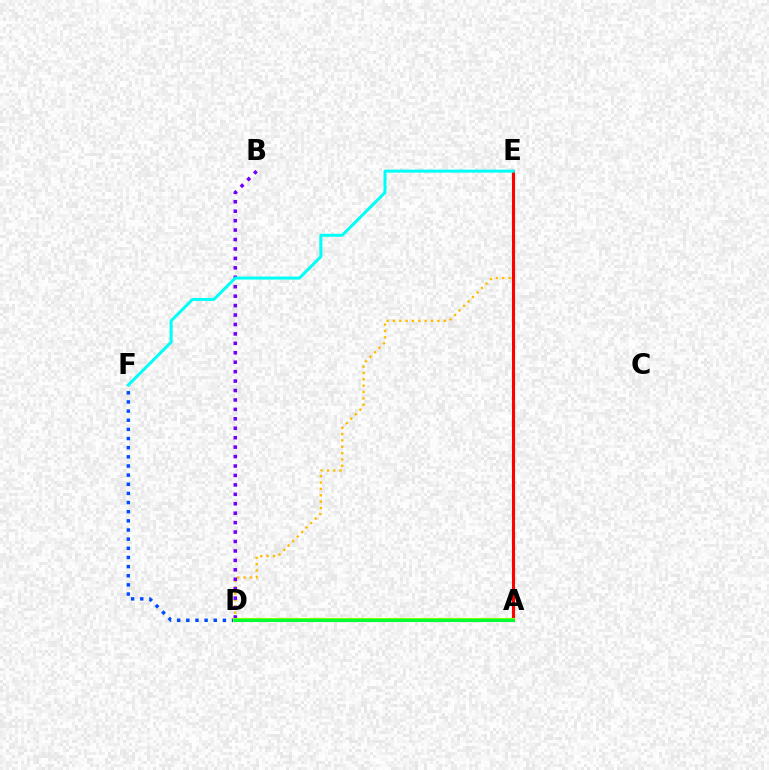{('A', 'D'): [{'color': '#ff00cf', 'line_style': 'solid', 'thickness': 1.8}, {'color': '#84ff00', 'line_style': 'solid', 'thickness': 2.95}, {'color': '#00ff39', 'line_style': 'solid', 'thickness': 2.13}], ('D', 'E'): [{'color': '#ffbd00', 'line_style': 'dotted', 'thickness': 1.73}], ('A', 'E'): [{'color': '#ff0000', 'line_style': 'solid', 'thickness': 2.23}], ('B', 'D'): [{'color': '#7200ff', 'line_style': 'dotted', 'thickness': 2.56}], ('D', 'F'): [{'color': '#004bff', 'line_style': 'dotted', 'thickness': 2.49}], ('E', 'F'): [{'color': '#00fff6', 'line_style': 'solid', 'thickness': 2.16}]}